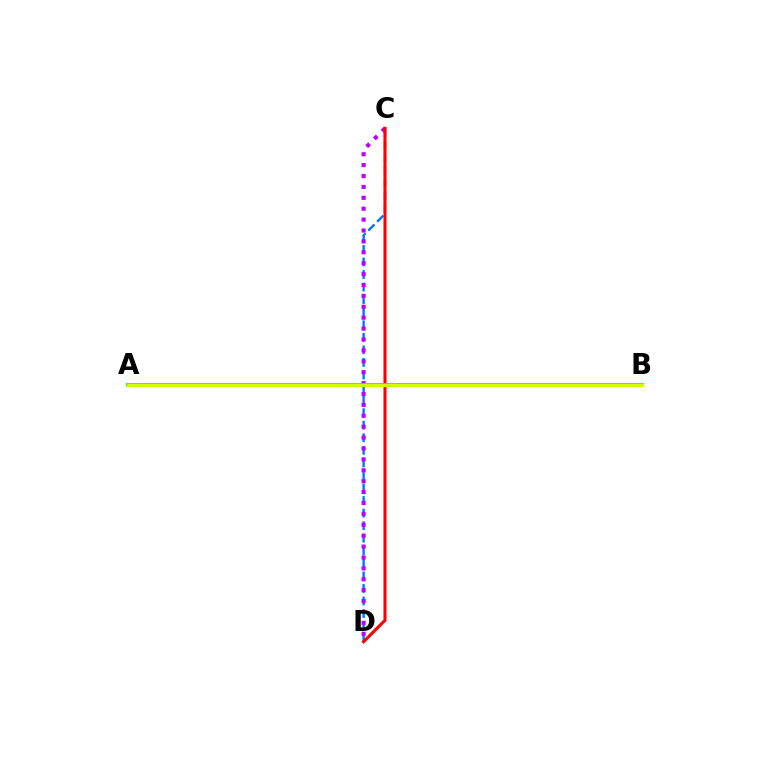{('C', 'D'): [{'color': '#0074ff', 'line_style': 'dashed', 'thickness': 1.71}, {'color': '#b900ff', 'line_style': 'dotted', 'thickness': 2.96}, {'color': '#ff0000', 'line_style': 'solid', 'thickness': 2.21}], ('A', 'B'): [{'color': '#00ff5c', 'line_style': 'solid', 'thickness': 2.75}, {'color': '#d1ff00', 'line_style': 'solid', 'thickness': 2.27}]}